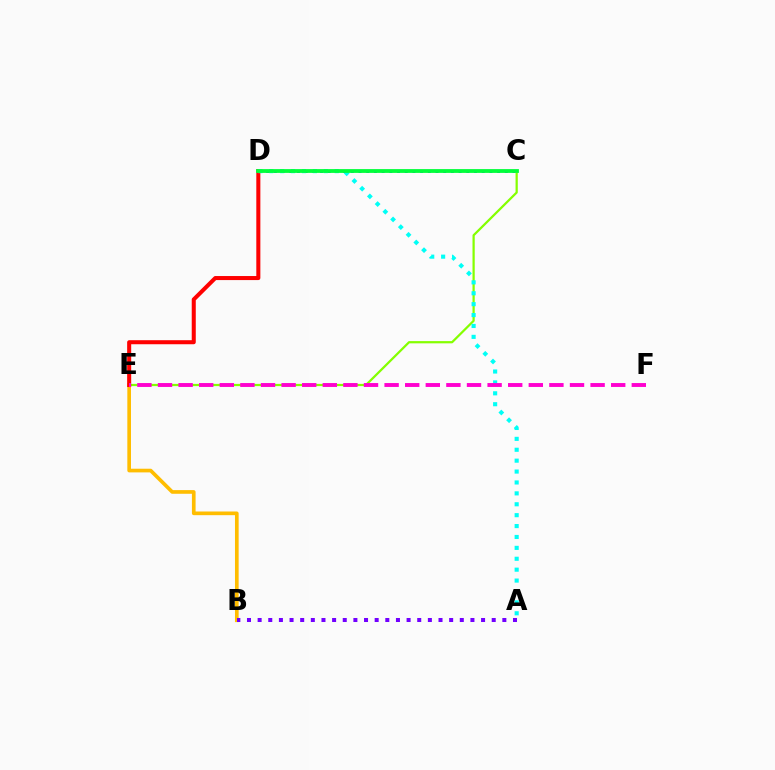{('C', 'D'): [{'color': '#004bff', 'line_style': 'dotted', 'thickness': 2.09}, {'color': '#00ff39', 'line_style': 'solid', 'thickness': 2.74}], ('B', 'E'): [{'color': '#ffbd00', 'line_style': 'solid', 'thickness': 2.64}], ('C', 'E'): [{'color': '#84ff00', 'line_style': 'solid', 'thickness': 1.6}], ('A', 'B'): [{'color': '#7200ff', 'line_style': 'dotted', 'thickness': 2.89}], ('D', 'E'): [{'color': '#ff0000', 'line_style': 'solid', 'thickness': 2.91}], ('A', 'D'): [{'color': '#00fff6', 'line_style': 'dotted', 'thickness': 2.96}], ('E', 'F'): [{'color': '#ff00cf', 'line_style': 'dashed', 'thickness': 2.8}]}